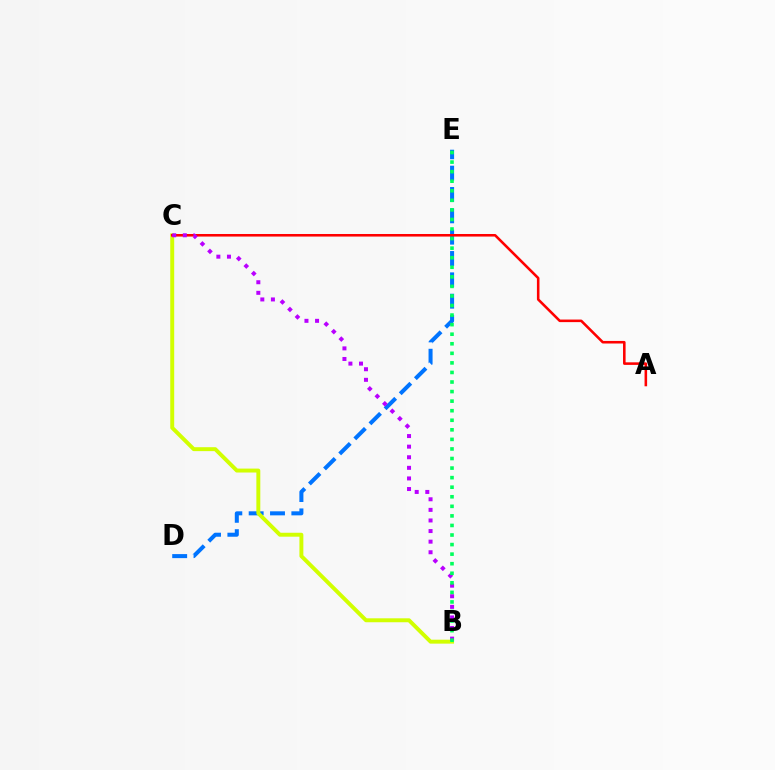{('D', 'E'): [{'color': '#0074ff', 'line_style': 'dashed', 'thickness': 2.9}], ('B', 'C'): [{'color': '#d1ff00', 'line_style': 'solid', 'thickness': 2.83}, {'color': '#b900ff', 'line_style': 'dotted', 'thickness': 2.88}], ('A', 'C'): [{'color': '#ff0000', 'line_style': 'solid', 'thickness': 1.85}], ('B', 'E'): [{'color': '#00ff5c', 'line_style': 'dotted', 'thickness': 2.6}]}